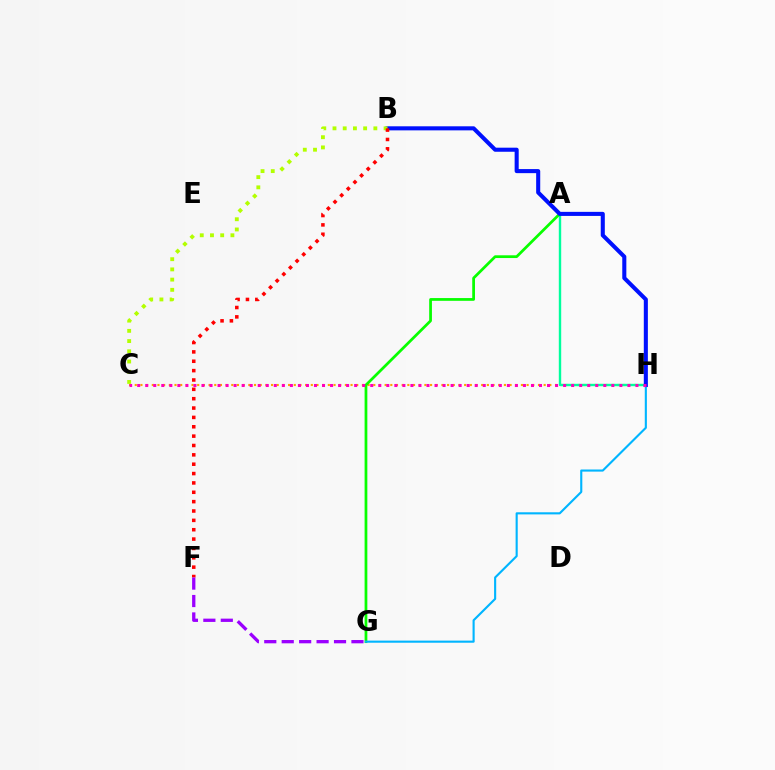{('C', 'H'): [{'color': '#ffa500', 'line_style': 'dotted', 'thickness': 1.54}, {'color': '#ff00bd', 'line_style': 'dotted', 'thickness': 2.18}], ('A', 'H'): [{'color': '#00ff9d', 'line_style': 'solid', 'thickness': 1.73}], ('A', 'G'): [{'color': '#08ff00', 'line_style': 'solid', 'thickness': 1.98}], ('G', 'H'): [{'color': '#00b5ff', 'line_style': 'solid', 'thickness': 1.53}], ('B', 'H'): [{'color': '#0010ff', 'line_style': 'solid', 'thickness': 2.93}], ('B', 'C'): [{'color': '#b3ff00', 'line_style': 'dotted', 'thickness': 2.78}], ('B', 'F'): [{'color': '#ff0000', 'line_style': 'dotted', 'thickness': 2.54}], ('F', 'G'): [{'color': '#9b00ff', 'line_style': 'dashed', 'thickness': 2.37}]}